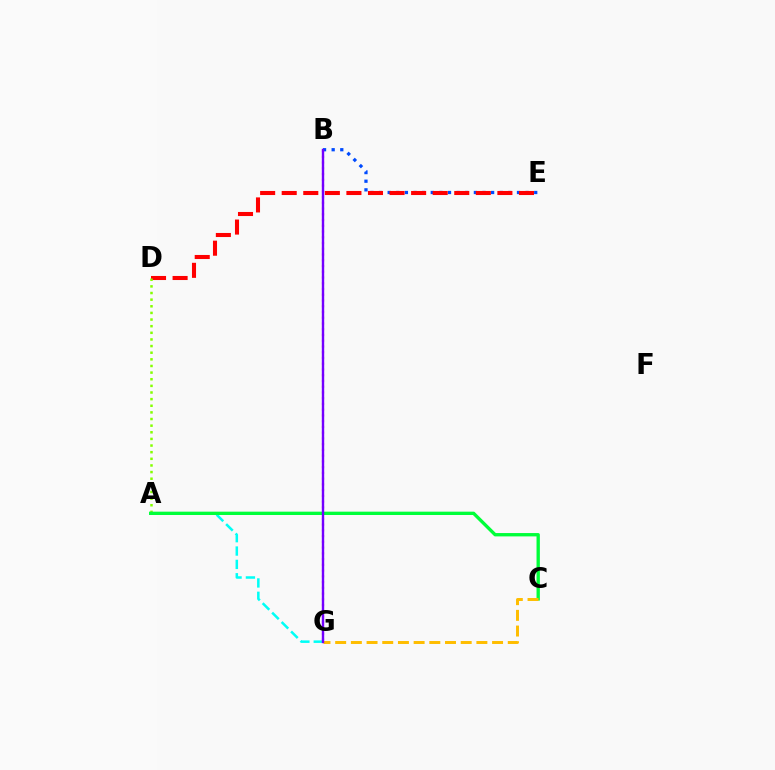{('B', 'E'): [{'color': '#004bff', 'line_style': 'dotted', 'thickness': 2.34}], ('B', 'G'): [{'color': '#ff00cf', 'line_style': 'dotted', 'thickness': 1.56}, {'color': '#7200ff', 'line_style': 'solid', 'thickness': 1.72}], ('D', 'E'): [{'color': '#ff0000', 'line_style': 'dashed', 'thickness': 2.93}], ('A', 'G'): [{'color': '#00fff6', 'line_style': 'dashed', 'thickness': 1.81}], ('A', 'D'): [{'color': '#84ff00', 'line_style': 'dotted', 'thickness': 1.8}], ('A', 'C'): [{'color': '#00ff39', 'line_style': 'solid', 'thickness': 2.4}], ('C', 'G'): [{'color': '#ffbd00', 'line_style': 'dashed', 'thickness': 2.13}]}